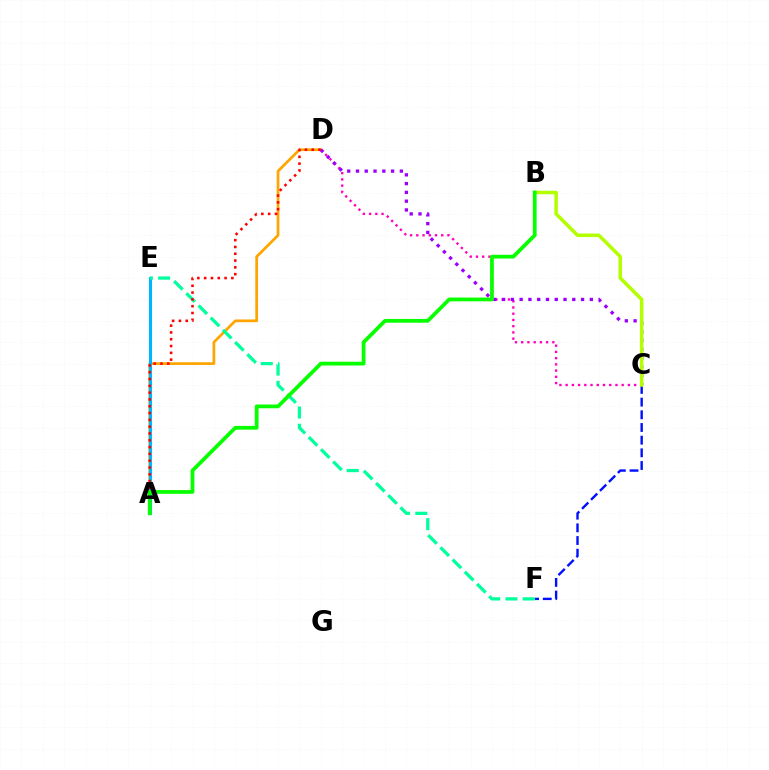{('A', 'D'): [{'color': '#ffa500', 'line_style': 'solid', 'thickness': 1.97}, {'color': '#ff0000', 'line_style': 'dotted', 'thickness': 1.85}], ('C', 'D'): [{'color': '#ff00bd', 'line_style': 'dotted', 'thickness': 1.69}, {'color': '#9b00ff', 'line_style': 'dotted', 'thickness': 2.38}], ('A', 'E'): [{'color': '#00b5ff', 'line_style': 'solid', 'thickness': 2.24}], ('C', 'F'): [{'color': '#0010ff', 'line_style': 'dashed', 'thickness': 1.72}], ('E', 'F'): [{'color': '#00ff9d', 'line_style': 'dashed', 'thickness': 2.34}], ('B', 'C'): [{'color': '#b3ff00', 'line_style': 'solid', 'thickness': 2.53}], ('A', 'B'): [{'color': '#08ff00', 'line_style': 'solid', 'thickness': 2.71}]}